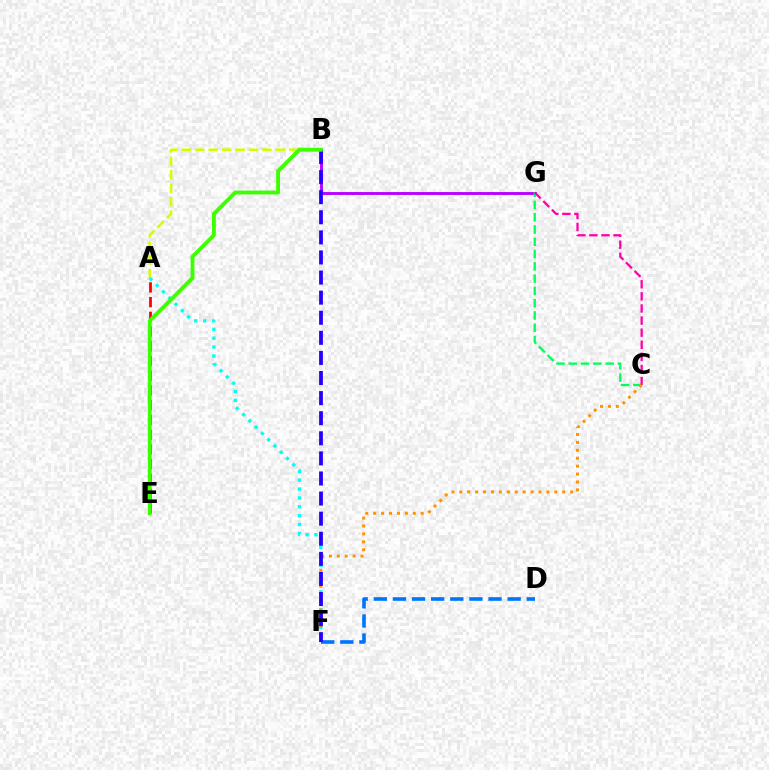{('B', 'G'): [{'color': '#b900ff', 'line_style': 'solid', 'thickness': 2.07}], ('A', 'B'): [{'color': '#d1ff00', 'line_style': 'dashed', 'thickness': 1.82}], ('A', 'F'): [{'color': '#00fff6', 'line_style': 'dotted', 'thickness': 2.41}], ('C', 'G'): [{'color': '#00ff5c', 'line_style': 'dashed', 'thickness': 1.67}, {'color': '#ff00ac', 'line_style': 'dashed', 'thickness': 1.64}], ('D', 'F'): [{'color': '#0074ff', 'line_style': 'dashed', 'thickness': 2.6}], ('C', 'F'): [{'color': '#ff9400', 'line_style': 'dotted', 'thickness': 2.15}], ('B', 'F'): [{'color': '#2500ff', 'line_style': 'dashed', 'thickness': 2.73}], ('A', 'E'): [{'color': '#ff0000', 'line_style': 'dashed', 'thickness': 2.0}], ('B', 'E'): [{'color': '#3dff00', 'line_style': 'solid', 'thickness': 2.78}]}